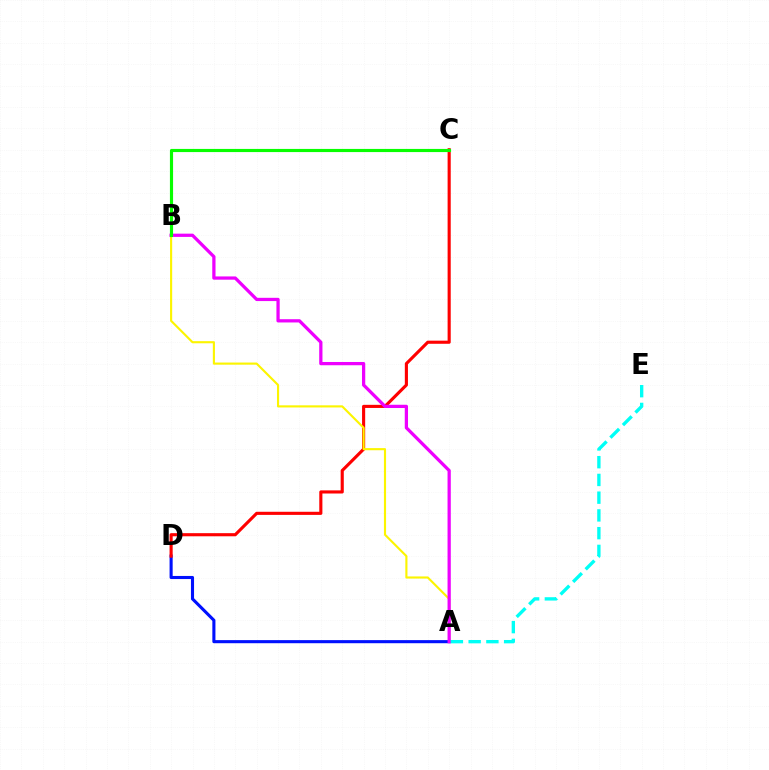{('A', 'D'): [{'color': '#0010ff', 'line_style': 'solid', 'thickness': 2.23}], ('C', 'D'): [{'color': '#ff0000', 'line_style': 'solid', 'thickness': 2.25}], ('A', 'B'): [{'color': '#fcf500', 'line_style': 'solid', 'thickness': 1.54}, {'color': '#ee00ff', 'line_style': 'solid', 'thickness': 2.34}], ('A', 'E'): [{'color': '#00fff6', 'line_style': 'dashed', 'thickness': 2.41}], ('B', 'C'): [{'color': '#08ff00', 'line_style': 'solid', 'thickness': 2.27}]}